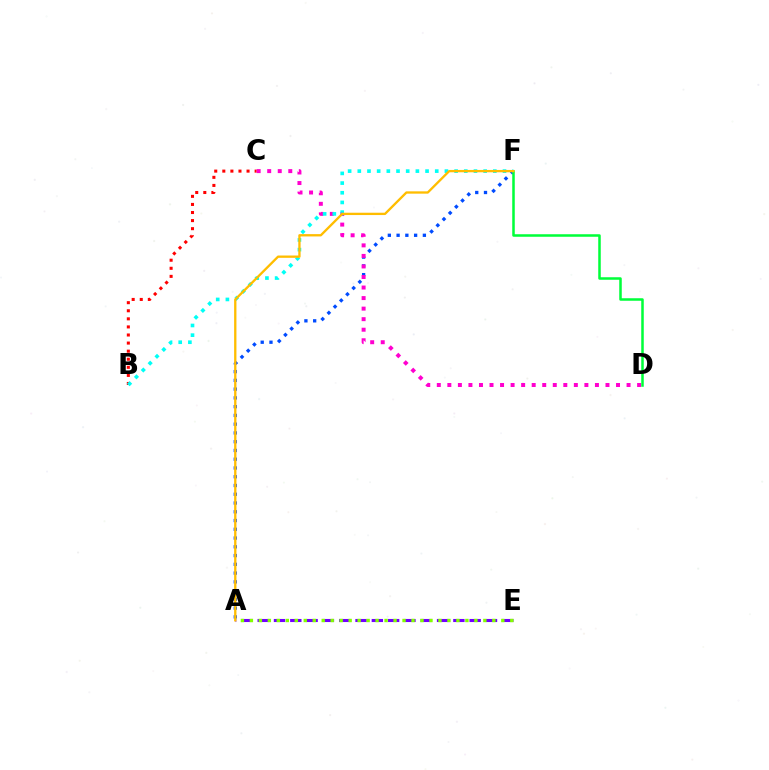{('B', 'C'): [{'color': '#ff0000', 'line_style': 'dotted', 'thickness': 2.2}], ('A', 'F'): [{'color': '#004bff', 'line_style': 'dotted', 'thickness': 2.38}, {'color': '#ffbd00', 'line_style': 'solid', 'thickness': 1.67}], ('A', 'E'): [{'color': '#7200ff', 'line_style': 'dashed', 'thickness': 2.22}, {'color': '#84ff00', 'line_style': 'dotted', 'thickness': 2.44}], ('C', 'D'): [{'color': '#ff00cf', 'line_style': 'dotted', 'thickness': 2.86}], ('B', 'F'): [{'color': '#00fff6', 'line_style': 'dotted', 'thickness': 2.63}], ('D', 'F'): [{'color': '#00ff39', 'line_style': 'solid', 'thickness': 1.81}]}